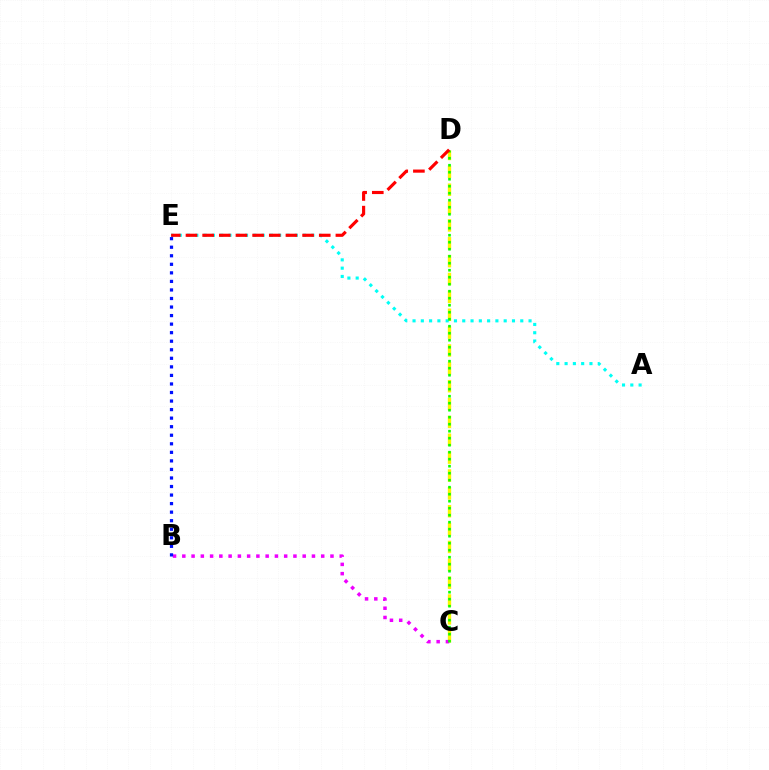{('C', 'D'): [{'color': '#fcf500', 'line_style': 'dashed', 'thickness': 2.43}, {'color': '#08ff00', 'line_style': 'dotted', 'thickness': 1.9}], ('B', 'C'): [{'color': '#ee00ff', 'line_style': 'dotted', 'thickness': 2.52}], ('A', 'E'): [{'color': '#00fff6', 'line_style': 'dotted', 'thickness': 2.25}], ('B', 'E'): [{'color': '#0010ff', 'line_style': 'dotted', 'thickness': 2.32}], ('D', 'E'): [{'color': '#ff0000', 'line_style': 'dashed', 'thickness': 2.26}]}